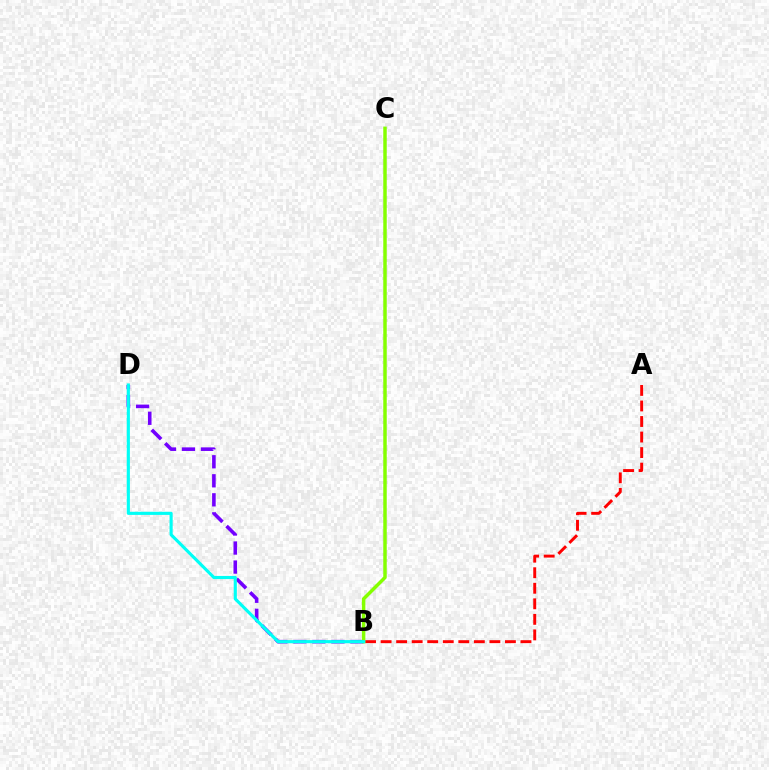{('A', 'B'): [{'color': '#ff0000', 'line_style': 'dashed', 'thickness': 2.11}], ('B', 'D'): [{'color': '#7200ff', 'line_style': 'dashed', 'thickness': 2.58}, {'color': '#00fff6', 'line_style': 'solid', 'thickness': 2.25}], ('B', 'C'): [{'color': '#84ff00', 'line_style': 'solid', 'thickness': 2.5}]}